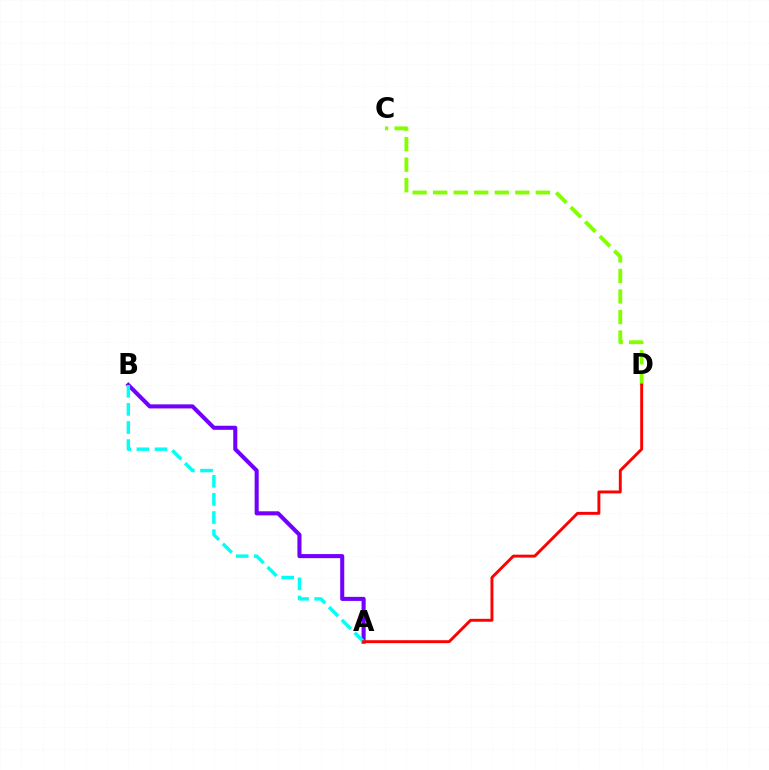{('A', 'B'): [{'color': '#7200ff', 'line_style': 'solid', 'thickness': 2.93}, {'color': '#00fff6', 'line_style': 'dashed', 'thickness': 2.46}], ('C', 'D'): [{'color': '#84ff00', 'line_style': 'dashed', 'thickness': 2.79}], ('A', 'D'): [{'color': '#ff0000', 'line_style': 'solid', 'thickness': 2.1}]}